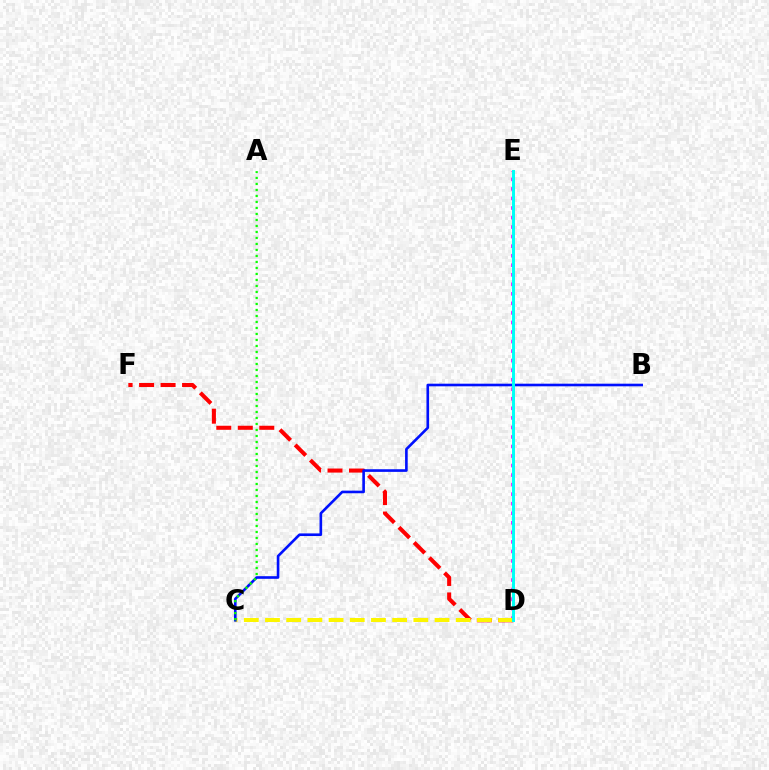{('D', 'F'): [{'color': '#ff0000', 'line_style': 'dashed', 'thickness': 2.92}], ('D', 'E'): [{'color': '#ee00ff', 'line_style': 'dotted', 'thickness': 2.59}, {'color': '#00fff6', 'line_style': 'solid', 'thickness': 2.14}], ('C', 'D'): [{'color': '#fcf500', 'line_style': 'dashed', 'thickness': 2.88}], ('B', 'C'): [{'color': '#0010ff', 'line_style': 'solid', 'thickness': 1.89}], ('A', 'C'): [{'color': '#08ff00', 'line_style': 'dotted', 'thickness': 1.63}]}